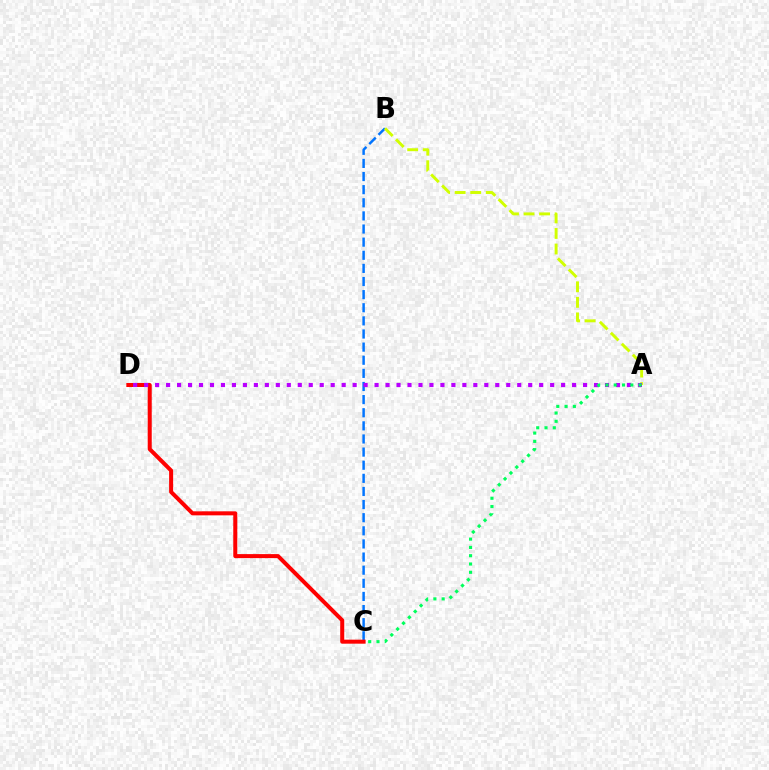{('B', 'C'): [{'color': '#0074ff', 'line_style': 'dashed', 'thickness': 1.78}], ('C', 'D'): [{'color': '#ff0000', 'line_style': 'solid', 'thickness': 2.89}], ('A', 'B'): [{'color': '#d1ff00', 'line_style': 'dashed', 'thickness': 2.11}], ('A', 'D'): [{'color': '#b900ff', 'line_style': 'dotted', 'thickness': 2.98}], ('A', 'C'): [{'color': '#00ff5c', 'line_style': 'dotted', 'thickness': 2.25}]}